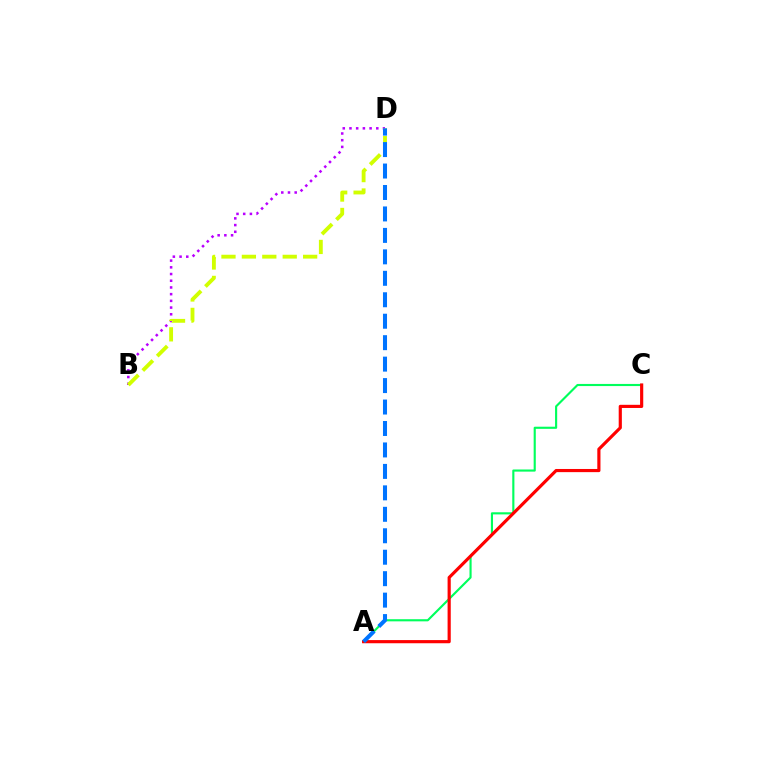{('A', 'C'): [{'color': '#00ff5c', 'line_style': 'solid', 'thickness': 1.54}, {'color': '#ff0000', 'line_style': 'solid', 'thickness': 2.28}], ('B', 'D'): [{'color': '#b900ff', 'line_style': 'dotted', 'thickness': 1.82}, {'color': '#d1ff00', 'line_style': 'dashed', 'thickness': 2.77}], ('A', 'D'): [{'color': '#0074ff', 'line_style': 'dashed', 'thickness': 2.91}]}